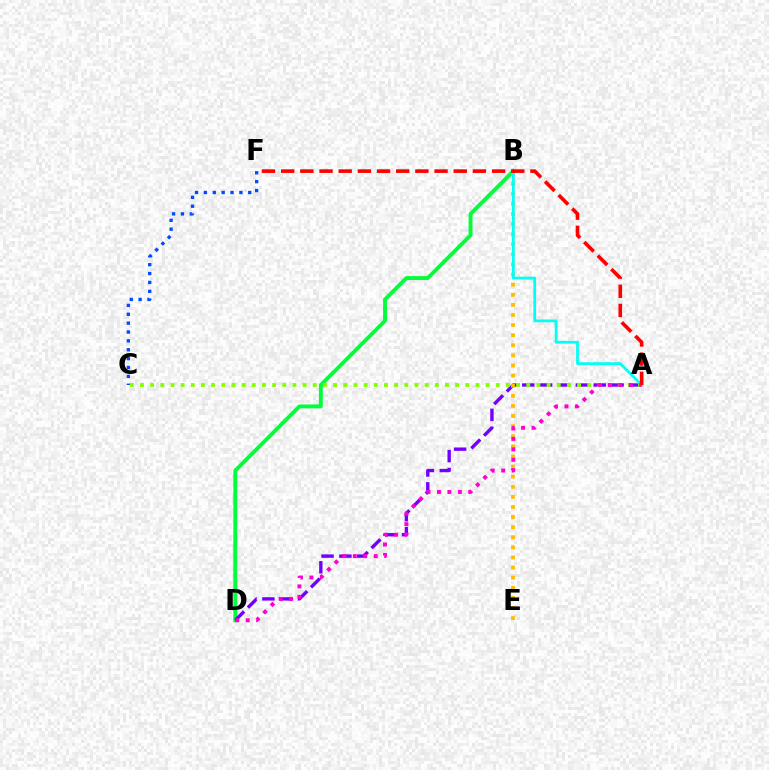{('B', 'D'): [{'color': '#00ff39', 'line_style': 'solid', 'thickness': 2.8}], ('A', 'D'): [{'color': '#7200ff', 'line_style': 'dashed', 'thickness': 2.43}, {'color': '#ff00cf', 'line_style': 'dotted', 'thickness': 2.84}], ('B', 'E'): [{'color': '#ffbd00', 'line_style': 'dotted', 'thickness': 2.75}], ('C', 'F'): [{'color': '#004bff', 'line_style': 'dotted', 'thickness': 2.41}], ('A', 'B'): [{'color': '#00fff6', 'line_style': 'solid', 'thickness': 1.98}], ('A', 'C'): [{'color': '#84ff00', 'line_style': 'dotted', 'thickness': 2.76}], ('A', 'F'): [{'color': '#ff0000', 'line_style': 'dashed', 'thickness': 2.6}]}